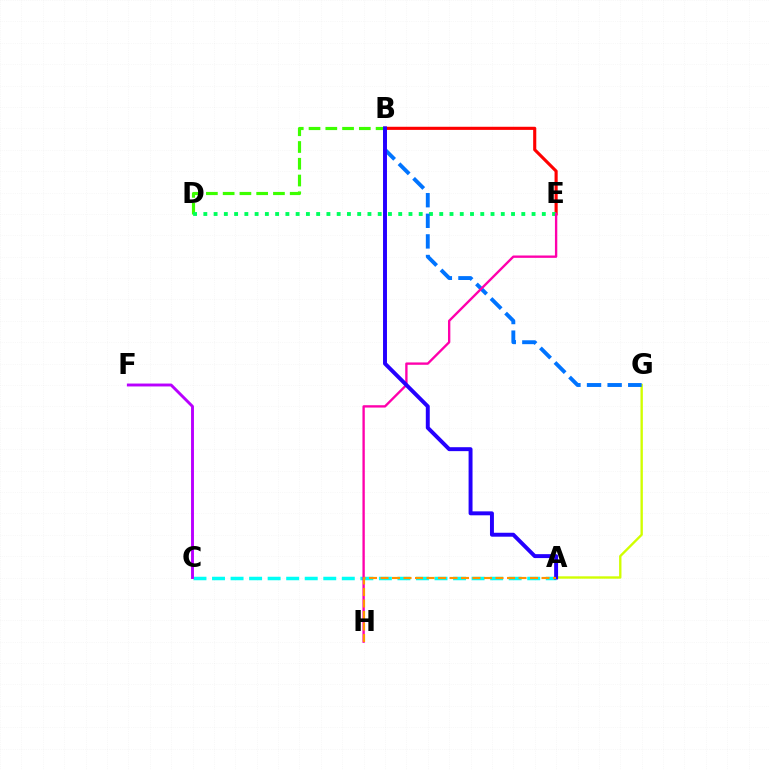{('B', 'E'): [{'color': '#ff0000', 'line_style': 'solid', 'thickness': 2.25}], ('B', 'D'): [{'color': '#3dff00', 'line_style': 'dashed', 'thickness': 2.28}], ('A', 'C'): [{'color': '#00fff6', 'line_style': 'dashed', 'thickness': 2.52}], ('A', 'G'): [{'color': '#d1ff00', 'line_style': 'solid', 'thickness': 1.71}], ('D', 'E'): [{'color': '#00ff5c', 'line_style': 'dotted', 'thickness': 2.79}], ('B', 'G'): [{'color': '#0074ff', 'line_style': 'dashed', 'thickness': 2.8}], ('C', 'F'): [{'color': '#b900ff', 'line_style': 'solid', 'thickness': 2.09}], ('E', 'H'): [{'color': '#ff00ac', 'line_style': 'solid', 'thickness': 1.7}], ('A', 'B'): [{'color': '#2500ff', 'line_style': 'solid', 'thickness': 2.83}], ('A', 'H'): [{'color': '#ff9400', 'line_style': 'dashed', 'thickness': 1.56}]}